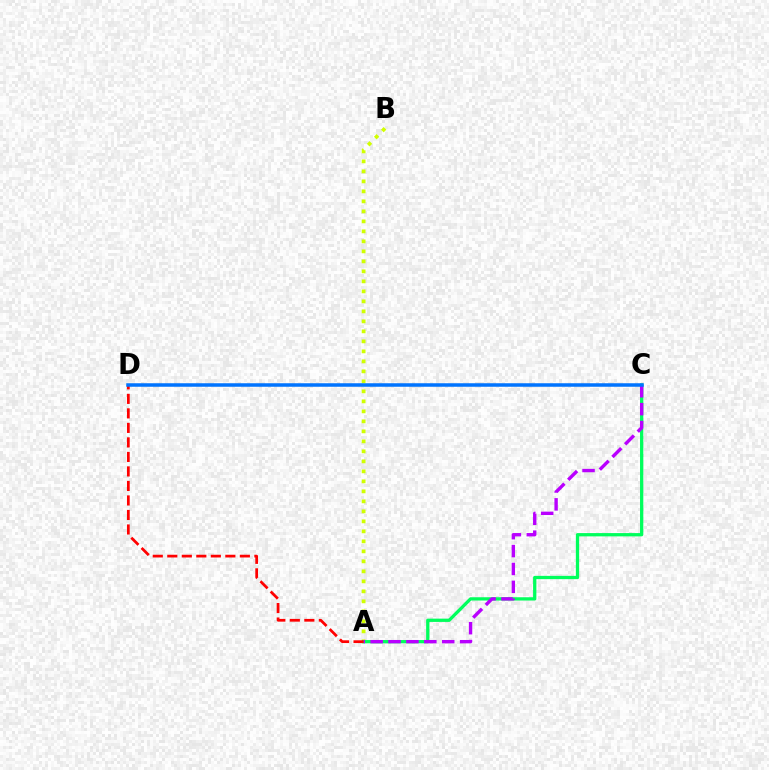{('A', 'B'): [{'color': '#d1ff00', 'line_style': 'dotted', 'thickness': 2.72}], ('A', 'C'): [{'color': '#00ff5c', 'line_style': 'solid', 'thickness': 2.36}, {'color': '#b900ff', 'line_style': 'dashed', 'thickness': 2.43}], ('A', 'D'): [{'color': '#ff0000', 'line_style': 'dashed', 'thickness': 1.97}], ('C', 'D'): [{'color': '#0074ff', 'line_style': 'solid', 'thickness': 2.52}]}